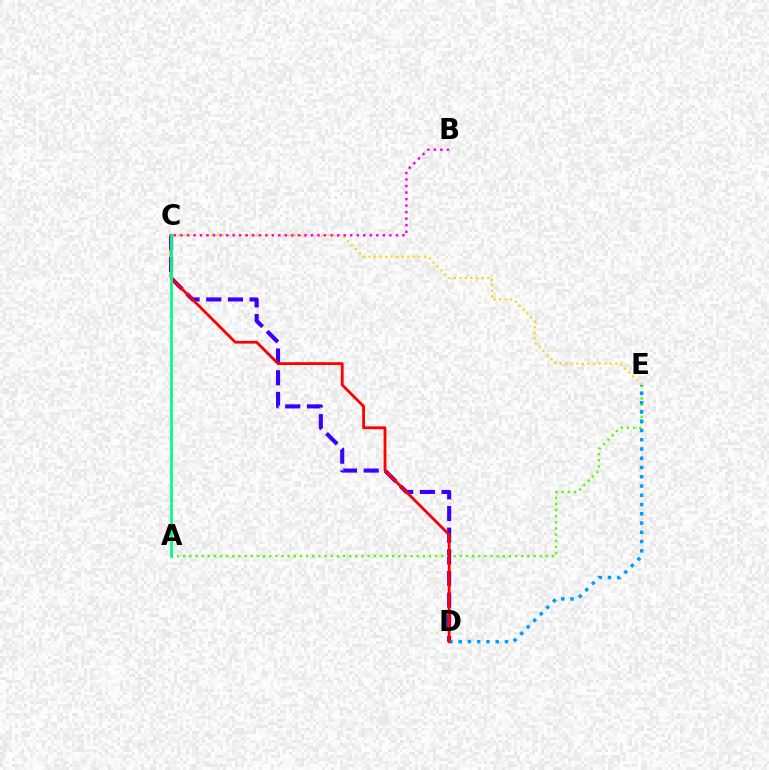{('C', 'D'): [{'color': '#3700ff', 'line_style': 'dashed', 'thickness': 2.94}, {'color': '#ff0000', 'line_style': 'solid', 'thickness': 2.02}], ('C', 'E'): [{'color': '#ffd500', 'line_style': 'dotted', 'thickness': 1.51}], ('A', 'E'): [{'color': '#4fff00', 'line_style': 'dotted', 'thickness': 1.67}], ('D', 'E'): [{'color': '#009eff', 'line_style': 'dotted', 'thickness': 2.52}], ('A', 'C'): [{'color': '#00ff86', 'line_style': 'solid', 'thickness': 1.98}], ('B', 'C'): [{'color': '#ff00ed', 'line_style': 'dotted', 'thickness': 1.77}]}